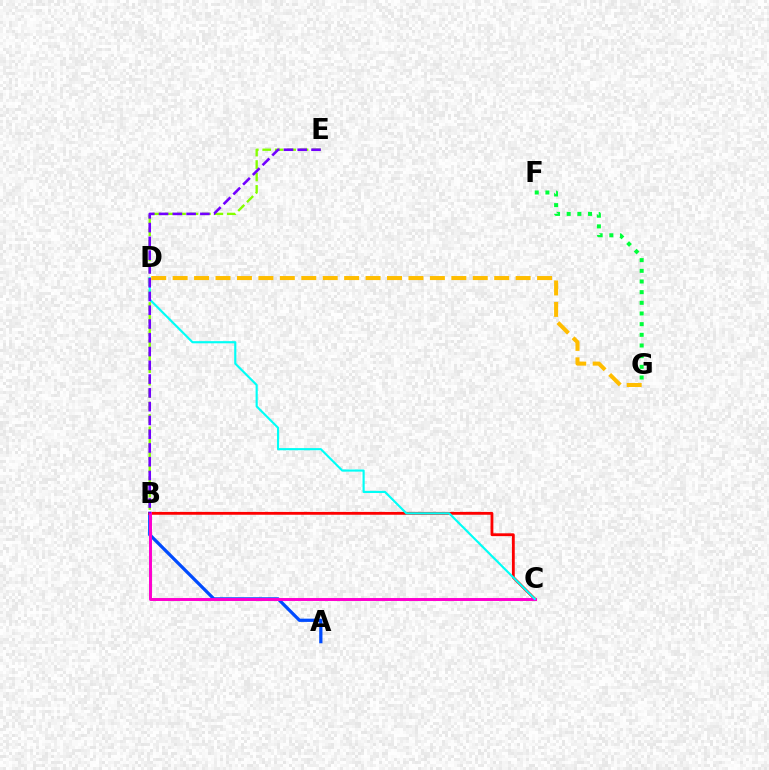{('A', 'B'): [{'color': '#004bff', 'line_style': 'solid', 'thickness': 2.33}], ('B', 'C'): [{'color': '#ff0000', 'line_style': 'solid', 'thickness': 2.04}, {'color': '#ff00cf', 'line_style': 'solid', 'thickness': 2.14}], ('B', 'E'): [{'color': '#84ff00', 'line_style': 'dashed', 'thickness': 1.69}, {'color': '#7200ff', 'line_style': 'dashed', 'thickness': 1.87}], ('C', 'D'): [{'color': '#00fff6', 'line_style': 'solid', 'thickness': 1.55}], ('D', 'G'): [{'color': '#ffbd00', 'line_style': 'dashed', 'thickness': 2.91}], ('F', 'G'): [{'color': '#00ff39', 'line_style': 'dotted', 'thickness': 2.9}]}